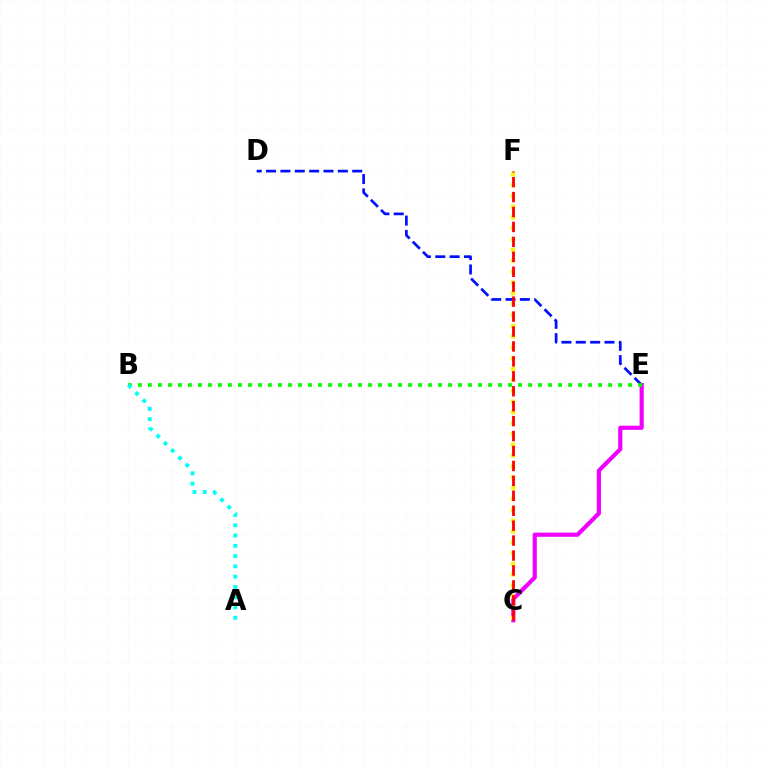{('C', 'E'): [{'color': '#ee00ff', 'line_style': 'solid', 'thickness': 2.99}], ('C', 'F'): [{'color': '#fcf500', 'line_style': 'dotted', 'thickness': 2.94}, {'color': '#ff0000', 'line_style': 'dashed', 'thickness': 2.03}], ('D', 'E'): [{'color': '#0010ff', 'line_style': 'dashed', 'thickness': 1.95}], ('B', 'E'): [{'color': '#08ff00', 'line_style': 'dotted', 'thickness': 2.72}], ('A', 'B'): [{'color': '#00fff6', 'line_style': 'dotted', 'thickness': 2.79}]}